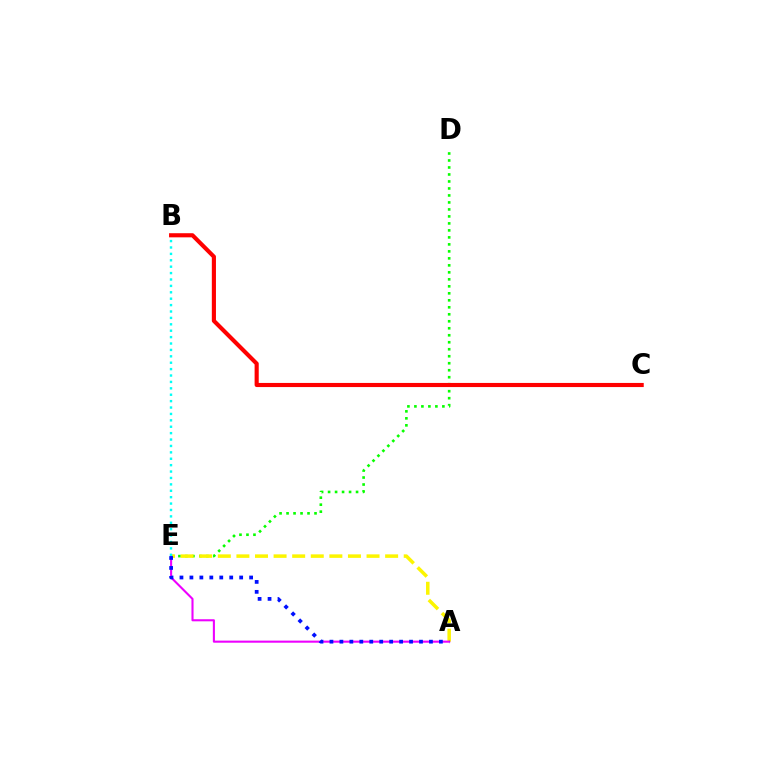{('D', 'E'): [{'color': '#08ff00', 'line_style': 'dotted', 'thickness': 1.9}], ('A', 'E'): [{'color': '#fcf500', 'line_style': 'dashed', 'thickness': 2.53}, {'color': '#ee00ff', 'line_style': 'solid', 'thickness': 1.5}, {'color': '#0010ff', 'line_style': 'dotted', 'thickness': 2.7}], ('B', 'E'): [{'color': '#00fff6', 'line_style': 'dotted', 'thickness': 1.74}], ('B', 'C'): [{'color': '#ff0000', 'line_style': 'solid', 'thickness': 2.97}]}